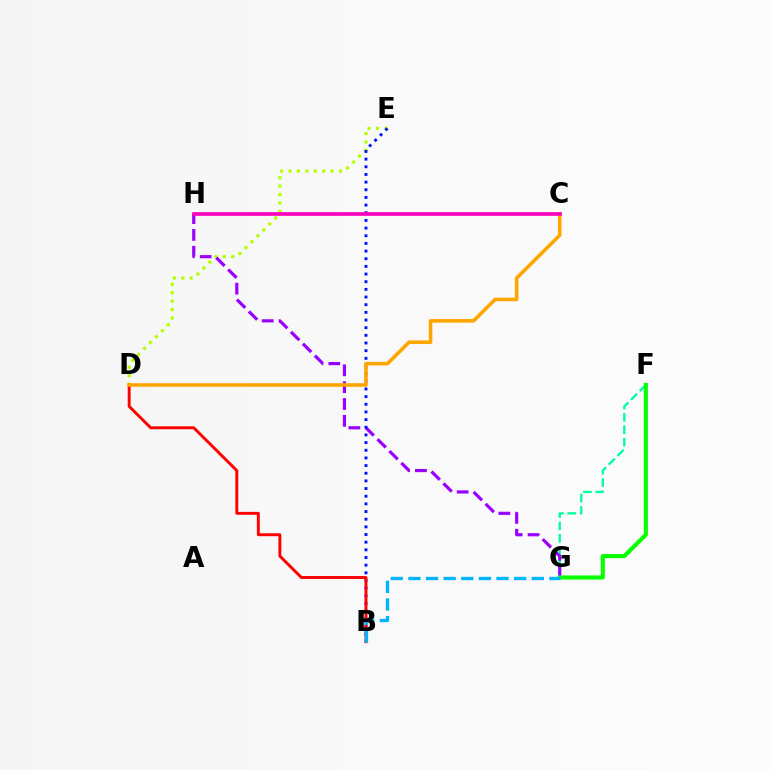{('D', 'E'): [{'color': '#b3ff00', 'line_style': 'dotted', 'thickness': 2.28}], ('F', 'G'): [{'color': '#00ff9d', 'line_style': 'dashed', 'thickness': 1.68}, {'color': '#08ff00', 'line_style': 'solid', 'thickness': 2.97}], ('G', 'H'): [{'color': '#9b00ff', 'line_style': 'dashed', 'thickness': 2.29}], ('B', 'E'): [{'color': '#0010ff', 'line_style': 'dotted', 'thickness': 2.08}], ('B', 'D'): [{'color': '#ff0000', 'line_style': 'solid', 'thickness': 2.1}], ('B', 'G'): [{'color': '#00b5ff', 'line_style': 'dashed', 'thickness': 2.39}], ('C', 'D'): [{'color': '#ffa500', 'line_style': 'solid', 'thickness': 2.58}], ('C', 'H'): [{'color': '#ff00bd', 'line_style': 'solid', 'thickness': 2.63}]}